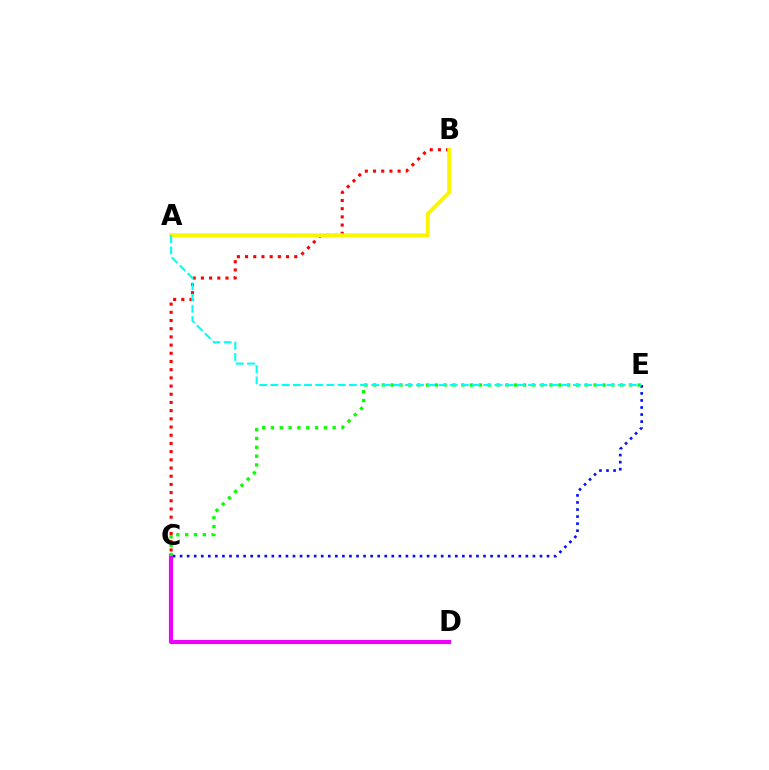{('C', 'D'): [{'color': '#ee00ff', 'line_style': 'solid', 'thickness': 2.98}], ('B', 'C'): [{'color': '#ff0000', 'line_style': 'dotted', 'thickness': 2.23}], ('C', 'E'): [{'color': '#0010ff', 'line_style': 'dotted', 'thickness': 1.92}, {'color': '#08ff00', 'line_style': 'dotted', 'thickness': 2.4}], ('A', 'B'): [{'color': '#fcf500', 'line_style': 'solid', 'thickness': 2.82}], ('A', 'E'): [{'color': '#00fff6', 'line_style': 'dashed', 'thickness': 1.52}]}